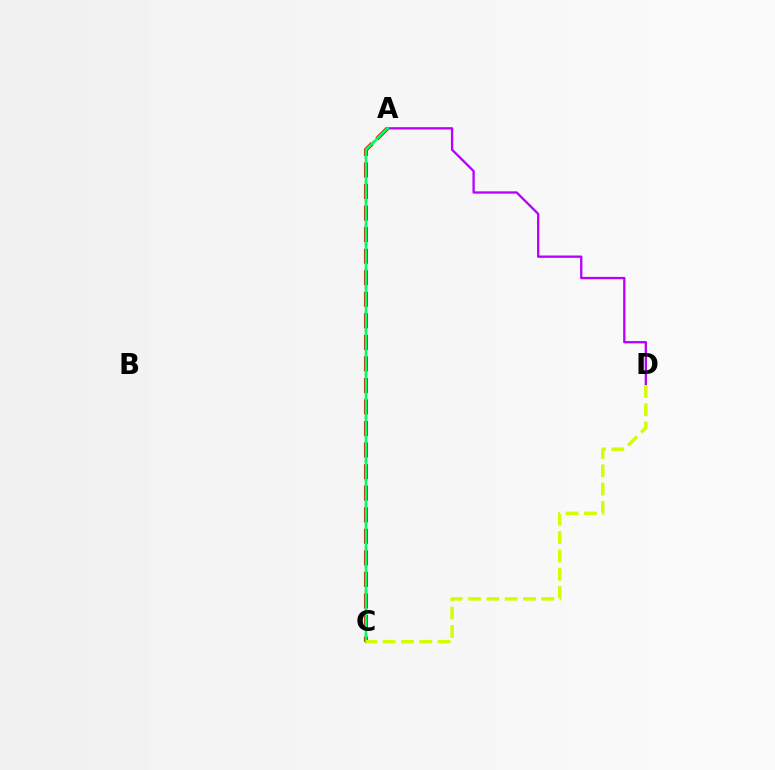{('A', 'C'): [{'color': '#0074ff', 'line_style': 'dotted', 'thickness': 1.68}, {'color': '#ff0000', 'line_style': 'dashed', 'thickness': 2.93}, {'color': '#00ff5c', 'line_style': 'solid', 'thickness': 1.82}], ('A', 'D'): [{'color': '#b900ff', 'line_style': 'solid', 'thickness': 1.67}], ('C', 'D'): [{'color': '#d1ff00', 'line_style': 'dashed', 'thickness': 2.49}]}